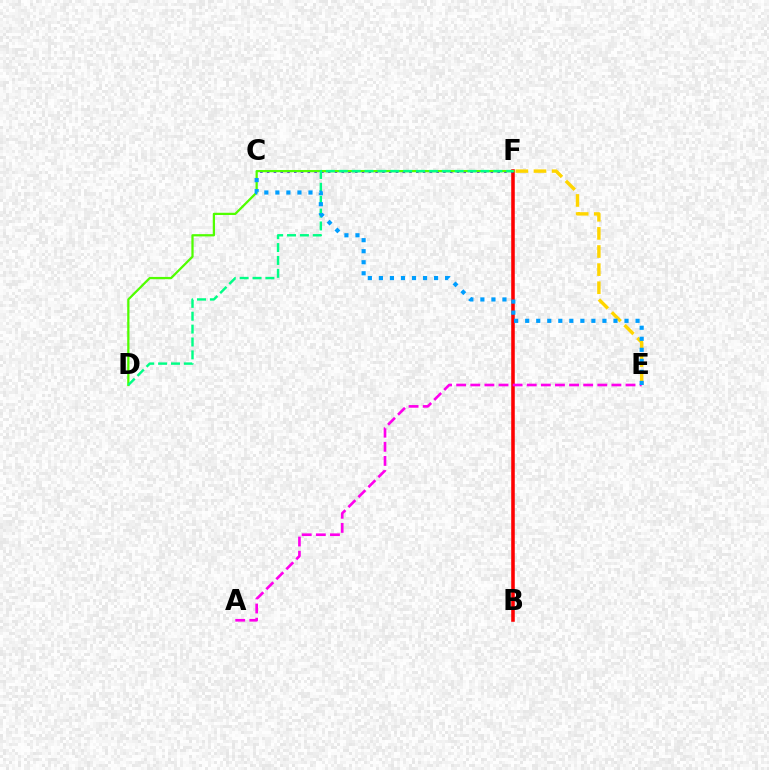{('B', 'F'): [{'color': '#ff0000', 'line_style': 'solid', 'thickness': 2.56}], ('E', 'F'): [{'color': '#ffd500', 'line_style': 'dashed', 'thickness': 2.46}], ('C', 'F'): [{'color': '#3700ff', 'line_style': 'dotted', 'thickness': 1.84}], ('A', 'E'): [{'color': '#ff00ed', 'line_style': 'dashed', 'thickness': 1.92}], ('D', 'F'): [{'color': '#4fff00', 'line_style': 'solid', 'thickness': 1.62}, {'color': '#00ff86', 'line_style': 'dashed', 'thickness': 1.75}], ('C', 'E'): [{'color': '#009eff', 'line_style': 'dotted', 'thickness': 3.0}]}